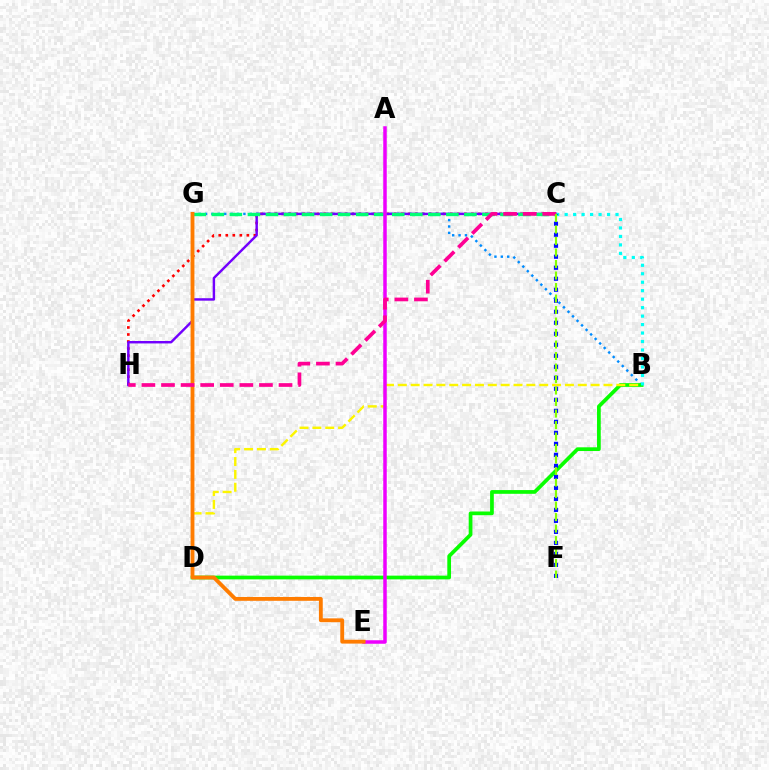{('C', 'H'): [{'color': '#ff0000', 'line_style': 'dotted', 'thickness': 1.91}, {'color': '#7200ff', 'line_style': 'solid', 'thickness': 1.75}, {'color': '#ff0094', 'line_style': 'dashed', 'thickness': 2.66}], ('B', 'G'): [{'color': '#008cff', 'line_style': 'dotted', 'thickness': 1.74}], ('B', 'D'): [{'color': '#08ff00', 'line_style': 'solid', 'thickness': 2.68}, {'color': '#fcf500', 'line_style': 'dashed', 'thickness': 1.75}], ('B', 'C'): [{'color': '#00fff6', 'line_style': 'dotted', 'thickness': 2.3}], ('C', 'G'): [{'color': '#00ff74', 'line_style': 'dashed', 'thickness': 2.45}], ('A', 'E'): [{'color': '#ee00ff', 'line_style': 'solid', 'thickness': 2.52}], ('C', 'F'): [{'color': '#0010ff', 'line_style': 'dotted', 'thickness': 2.99}, {'color': '#84ff00', 'line_style': 'dashed', 'thickness': 1.56}], ('E', 'G'): [{'color': '#ff7c00', 'line_style': 'solid', 'thickness': 2.76}]}